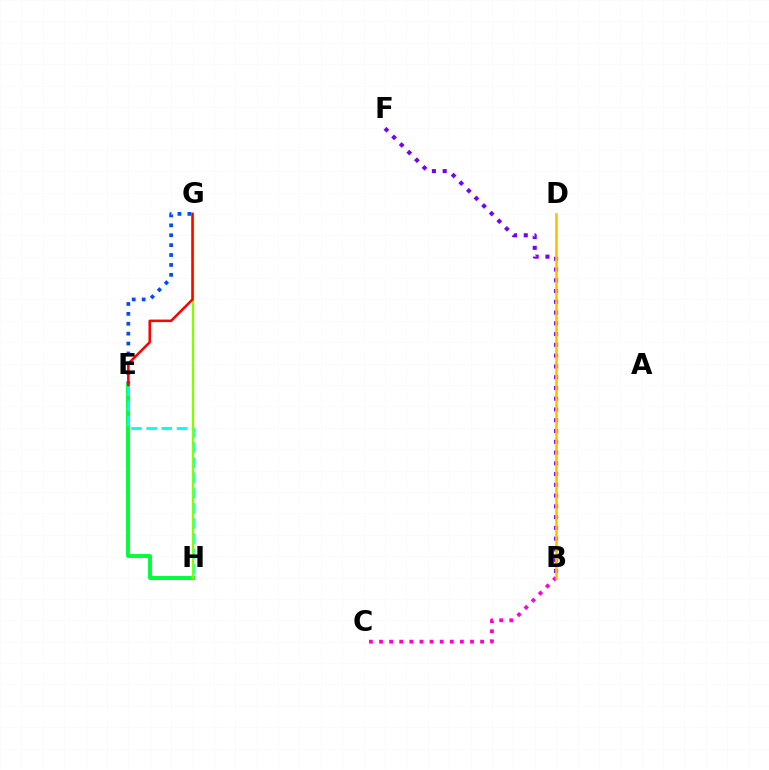{('E', 'G'): [{'color': '#004bff', 'line_style': 'dotted', 'thickness': 2.69}, {'color': '#ff0000', 'line_style': 'solid', 'thickness': 1.82}], ('E', 'H'): [{'color': '#00ff39', 'line_style': 'solid', 'thickness': 2.81}, {'color': '#00fff6', 'line_style': 'dashed', 'thickness': 2.07}], ('B', 'C'): [{'color': '#ff00cf', 'line_style': 'dotted', 'thickness': 2.75}], ('B', 'F'): [{'color': '#7200ff', 'line_style': 'dotted', 'thickness': 2.93}], ('G', 'H'): [{'color': '#84ff00', 'line_style': 'solid', 'thickness': 1.71}], ('B', 'D'): [{'color': '#ffbd00', 'line_style': 'solid', 'thickness': 1.87}]}